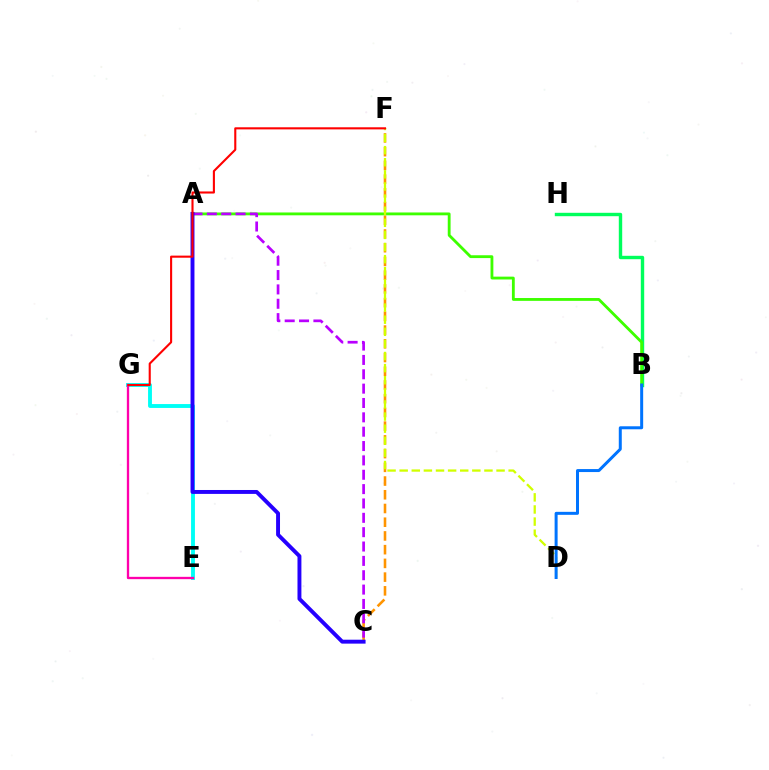{('B', 'H'): [{'color': '#00ff5c', 'line_style': 'solid', 'thickness': 2.45}], ('E', 'G'): [{'color': '#00fff6', 'line_style': 'solid', 'thickness': 2.79}, {'color': '#ff00ac', 'line_style': 'solid', 'thickness': 1.67}], ('C', 'F'): [{'color': '#ff9400', 'line_style': 'dashed', 'thickness': 1.86}], ('A', 'B'): [{'color': '#3dff00', 'line_style': 'solid', 'thickness': 2.04}], ('A', 'C'): [{'color': '#b900ff', 'line_style': 'dashed', 'thickness': 1.95}, {'color': '#2500ff', 'line_style': 'solid', 'thickness': 2.82}], ('D', 'F'): [{'color': '#d1ff00', 'line_style': 'dashed', 'thickness': 1.65}], ('F', 'G'): [{'color': '#ff0000', 'line_style': 'solid', 'thickness': 1.51}], ('B', 'D'): [{'color': '#0074ff', 'line_style': 'solid', 'thickness': 2.16}]}